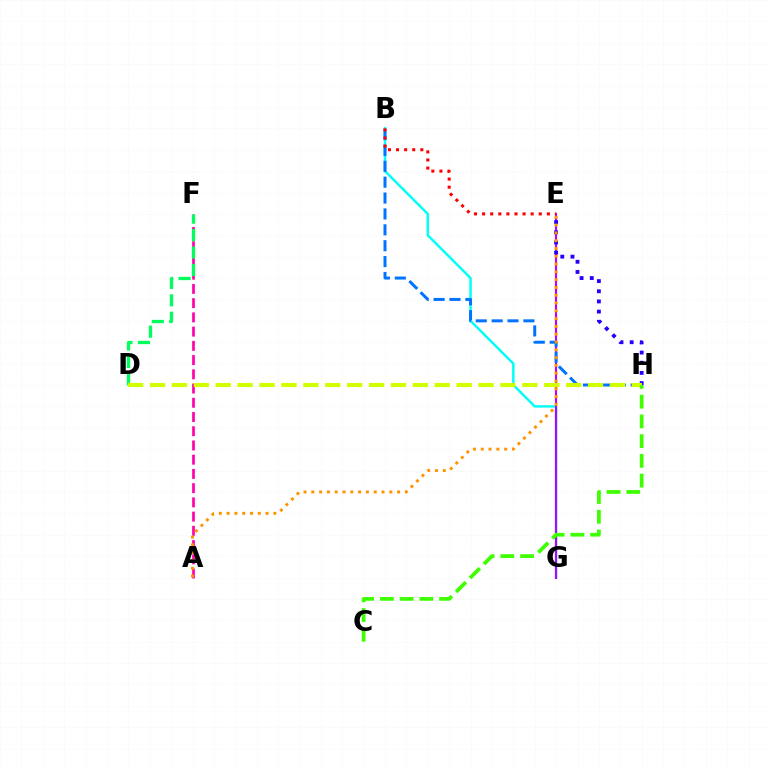{('A', 'F'): [{'color': '#ff00ac', 'line_style': 'dashed', 'thickness': 1.93}], ('B', 'G'): [{'color': '#00fff6', 'line_style': 'solid', 'thickness': 1.77}], ('E', 'G'): [{'color': '#b900ff', 'line_style': 'solid', 'thickness': 1.52}], ('B', 'H'): [{'color': '#0074ff', 'line_style': 'dashed', 'thickness': 2.16}], ('E', 'H'): [{'color': '#2500ff', 'line_style': 'dotted', 'thickness': 2.76}], ('A', 'E'): [{'color': '#ff9400', 'line_style': 'dotted', 'thickness': 2.12}], ('D', 'F'): [{'color': '#00ff5c', 'line_style': 'dashed', 'thickness': 2.37}], ('D', 'H'): [{'color': '#d1ff00', 'line_style': 'dashed', 'thickness': 2.98}], ('C', 'H'): [{'color': '#3dff00', 'line_style': 'dashed', 'thickness': 2.68}], ('B', 'E'): [{'color': '#ff0000', 'line_style': 'dotted', 'thickness': 2.2}]}